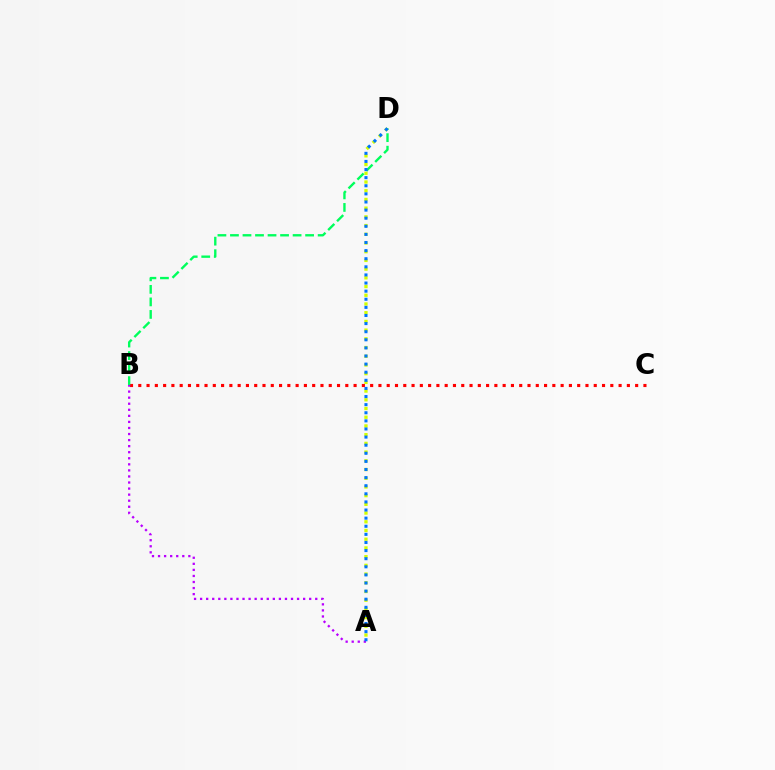{('A', 'D'): [{'color': '#d1ff00', 'line_style': 'dotted', 'thickness': 2.37}, {'color': '#0074ff', 'line_style': 'dotted', 'thickness': 2.2}], ('B', 'C'): [{'color': '#ff0000', 'line_style': 'dotted', 'thickness': 2.25}], ('B', 'D'): [{'color': '#00ff5c', 'line_style': 'dashed', 'thickness': 1.7}], ('A', 'B'): [{'color': '#b900ff', 'line_style': 'dotted', 'thickness': 1.65}]}